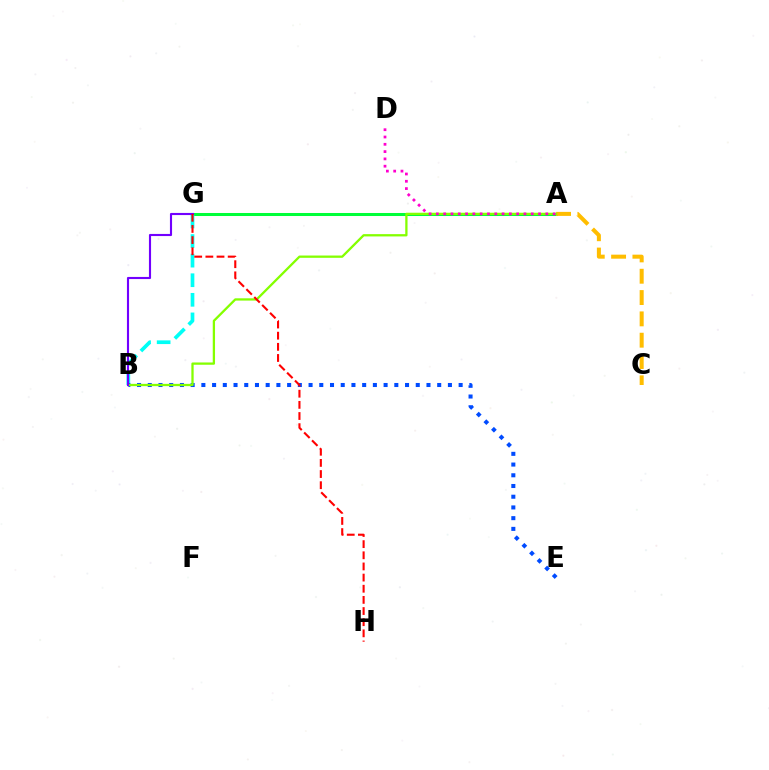{('A', 'G'): [{'color': '#00ff39', 'line_style': 'solid', 'thickness': 2.18}], ('A', 'C'): [{'color': '#ffbd00', 'line_style': 'dashed', 'thickness': 2.9}], ('B', 'G'): [{'color': '#00fff6', 'line_style': 'dashed', 'thickness': 2.66}, {'color': '#7200ff', 'line_style': 'solid', 'thickness': 1.53}], ('B', 'E'): [{'color': '#004bff', 'line_style': 'dotted', 'thickness': 2.91}], ('A', 'B'): [{'color': '#84ff00', 'line_style': 'solid', 'thickness': 1.65}], ('G', 'H'): [{'color': '#ff0000', 'line_style': 'dashed', 'thickness': 1.51}], ('A', 'D'): [{'color': '#ff00cf', 'line_style': 'dotted', 'thickness': 1.98}]}